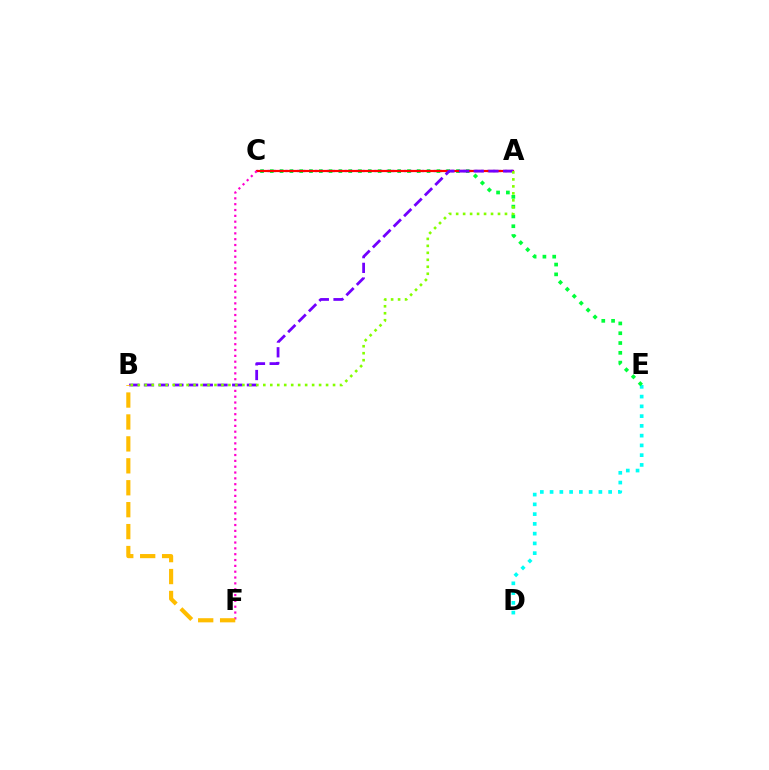{('D', 'E'): [{'color': '#00fff6', 'line_style': 'dotted', 'thickness': 2.65}], ('C', 'E'): [{'color': '#00ff39', 'line_style': 'dotted', 'thickness': 2.66}], ('A', 'C'): [{'color': '#004bff', 'line_style': 'dotted', 'thickness': 1.61}, {'color': '#ff0000', 'line_style': 'solid', 'thickness': 1.58}], ('C', 'F'): [{'color': '#ff00cf', 'line_style': 'dotted', 'thickness': 1.58}], ('A', 'B'): [{'color': '#7200ff', 'line_style': 'dashed', 'thickness': 2.0}, {'color': '#84ff00', 'line_style': 'dotted', 'thickness': 1.89}], ('B', 'F'): [{'color': '#ffbd00', 'line_style': 'dashed', 'thickness': 2.98}]}